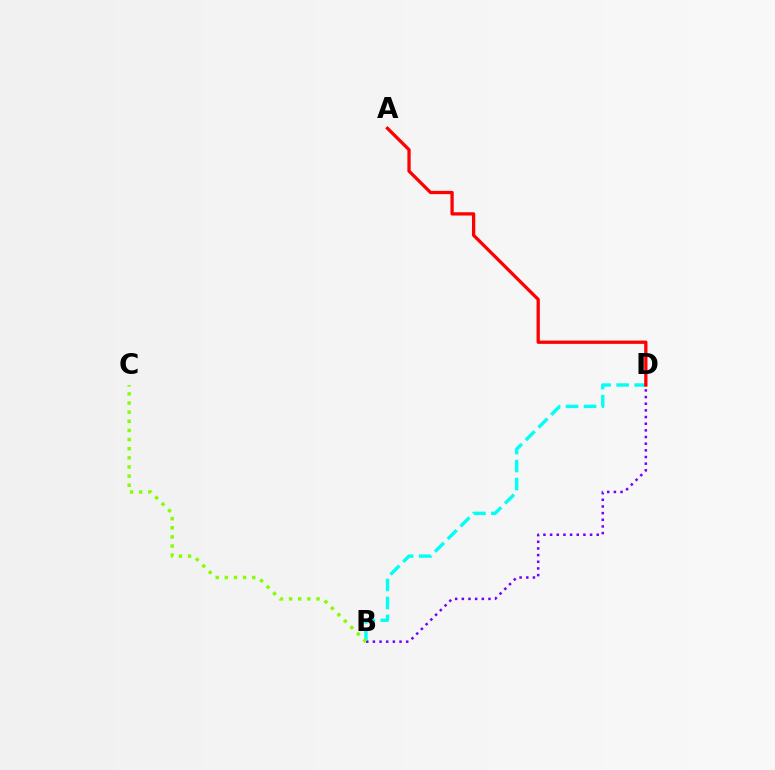{('B', 'D'): [{'color': '#00fff6', 'line_style': 'dashed', 'thickness': 2.44}, {'color': '#7200ff', 'line_style': 'dotted', 'thickness': 1.81}], ('A', 'D'): [{'color': '#ff0000', 'line_style': 'solid', 'thickness': 2.36}], ('B', 'C'): [{'color': '#84ff00', 'line_style': 'dotted', 'thickness': 2.48}]}